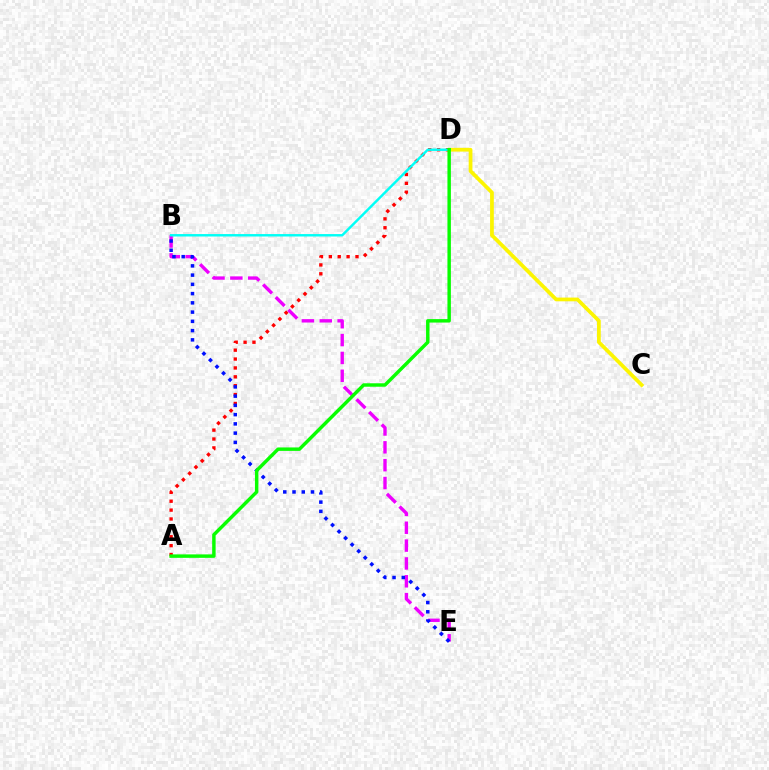{('C', 'D'): [{'color': '#fcf500', 'line_style': 'solid', 'thickness': 2.69}], ('A', 'D'): [{'color': '#ff0000', 'line_style': 'dotted', 'thickness': 2.41}, {'color': '#08ff00', 'line_style': 'solid', 'thickness': 2.48}], ('B', 'E'): [{'color': '#ee00ff', 'line_style': 'dashed', 'thickness': 2.43}, {'color': '#0010ff', 'line_style': 'dotted', 'thickness': 2.51}], ('B', 'D'): [{'color': '#00fff6', 'line_style': 'solid', 'thickness': 1.75}]}